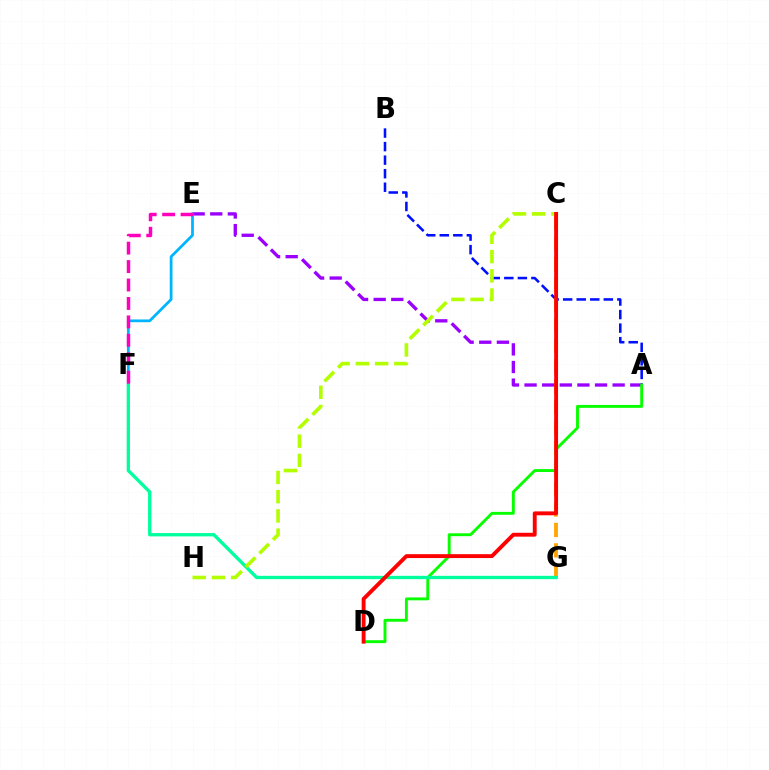{('A', 'B'): [{'color': '#0010ff', 'line_style': 'dashed', 'thickness': 1.84}], ('C', 'G'): [{'color': '#ffa500', 'line_style': 'dashed', 'thickness': 2.78}], ('A', 'E'): [{'color': '#9b00ff', 'line_style': 'dashed', 'thickness': 2.39}], ('A', 'D'): [{'color': '#08ff00', 'line_style': 'solid', 'thickness': 2.09}], ('E', 'F'): [{'color': '#00b5ff', 'line_style': 'solid', 'thickness': 1.99}, {'color': '#ff00bd', 'line_style': 'dashed', 'thickness': 2.5}], ('F', 'G'): [{'color': '#00ff9d', 'line_style': 'solid', 'thickness': 2.4}], ('C', 'H'): [{'color': '#b3ff00', 'line_style': 'dashed', 'thickness': 2.61}], ('C', 'D'): [{'color': '#ff0000', 'line_style': 'solid', 'thickness': 2.79}]}